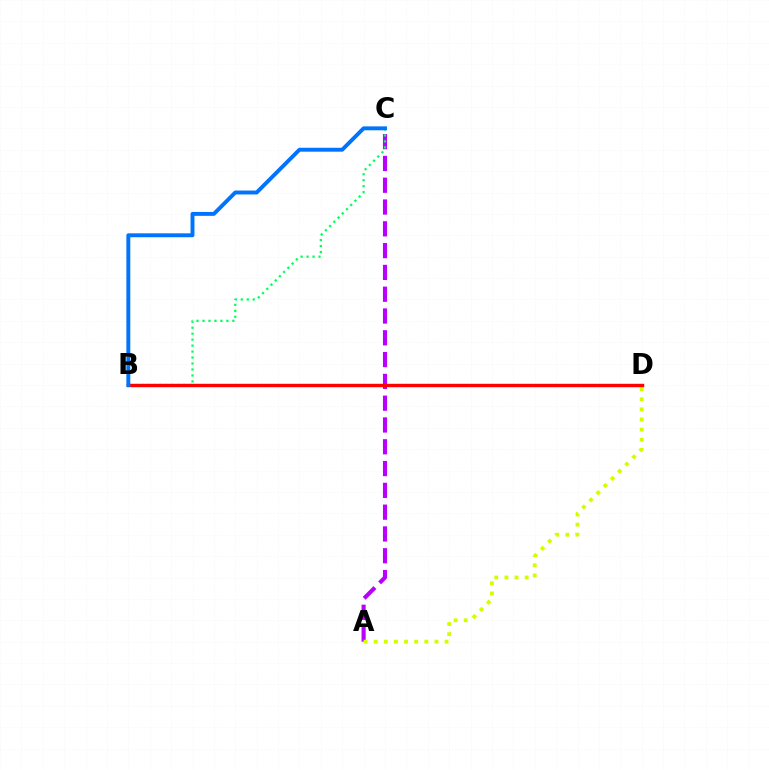{('A', 'C'): [{'color': '#b900ff', 'line_style': 'dashed', 'thickness': 2.96}], ('A', 'D'): [{'color': '#d1ff00', 'line_style': 'dotted', 'thickness': 2.75}], ('B', 'C'): [{'color': '#00ff5c', 'line_style': 'dotted', 'thickness': 1.62}, {'color': '#0074ff', 'line_style': 'solid', 'thickness': 2.82}], ('B', 'D'): [{'color': '#ff0000', 'line_style': 'solid', 'thickness': 2.46}]}